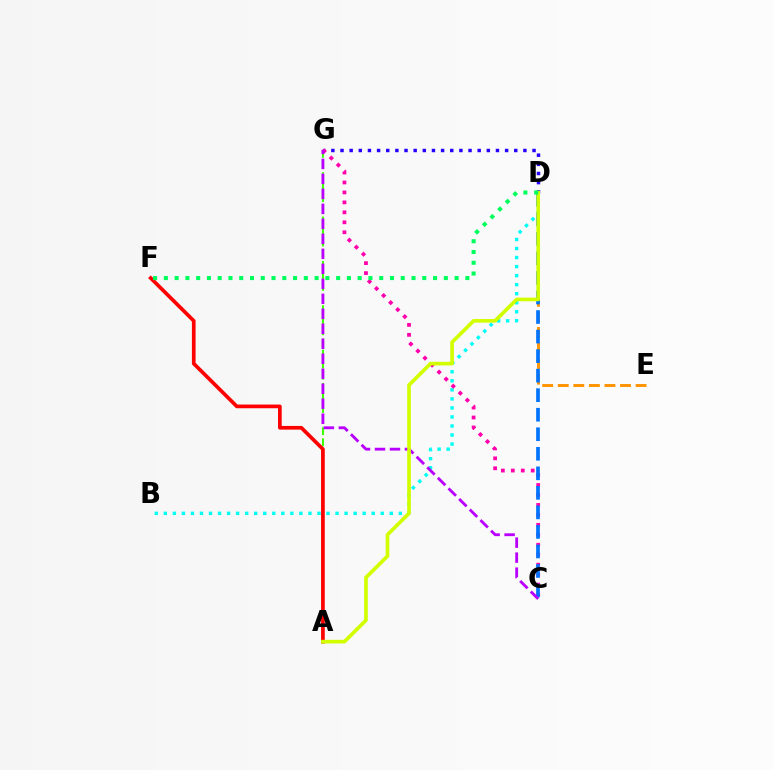{('B', 'D'): [{'color': '#00fff6', 'line_style': 'dotted', 'thickness': 2.46}], ('D', 'E'): [{'color': '#ff9400', 'line_style': 'dashed', 'thickness': 2.11}], ('D', 'G'): [{'color': '#2500ff', 'line_style': 'dotted', 'thickness': 2.48}], ('C', 'G'): [{'color': '#ff00ac', 'line_style': 'dotted', 'thickness': 2.71}, {'color': '#b900ff', 'line_style': 'dashed', 'thickness': 2.04}], ('A', 'G'): [{'color': '#3dff00', 'line_style': 'dashed', 'thickness': 1.51}], ('C', 'D'): [{'color': '#0074ff', 'line_style': 'dashed', 'thickness': 2.65}], ('A', 'F'): [{'color': '#ff0000', 'line_style': 'solid', 'thickness': 2.66}], ('A', 'D'): [{'color': '#d1ff00', 'line_style': 'solid', 'thickness': 2.63}], ('D', 'F'): [{'color': '#00ff5c', 'line_style': 'dotted', 'thickness': 2.93}]}